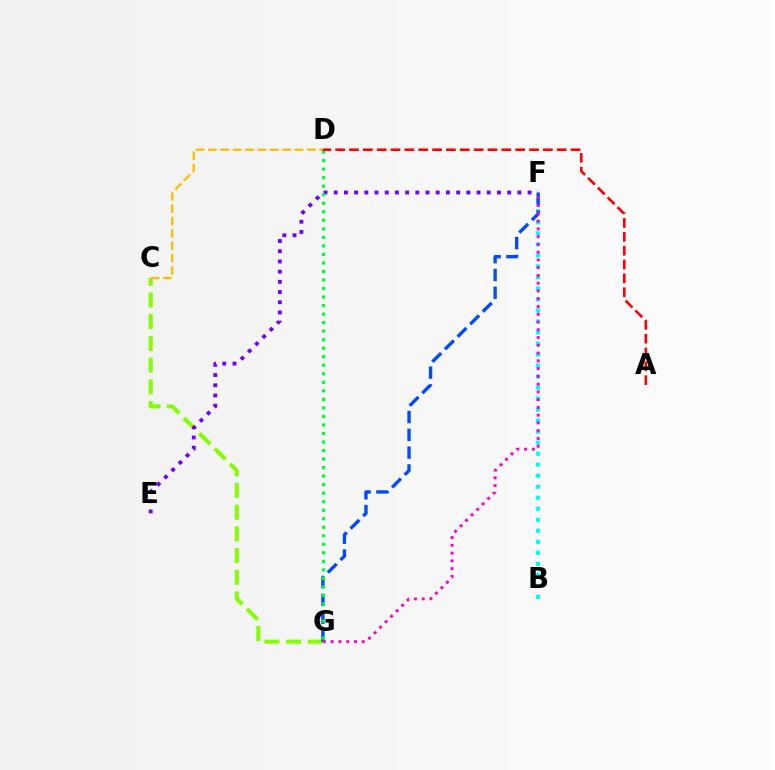{('C', 'G'): [{'color': '#84ff00', 'line_style': 'dashed', 'thickness': 2.95}], ('E', 'F'): [{'color': '#7200ff', 'line_style': 'dotted', 'thickness': 2.77}], ('B', 'F'): [{'color': '#00fff6', 'line_style': 'dotted', 'thickness': 2.99}], ('F', 'G'): [{'color': '#004bff', 'line_style': 'dashed', 'thickness': 2.42}, {'color': '#ff00cf', 'line_style': 'dotted', 'thickness': 2.11}], ('D', 'G'): [{'color': '#00ff39', 'line_style': 'dotted', 'thickness': 2.32}], ('C', 'D'): [{'color': '#ffbd00', 'line_style': 'dashed', 'thickness': 1.68}], ('A', 'D'): [{'color': '#ff0000', 'line_style': 'dashed', 'thickness': 1.88}]}